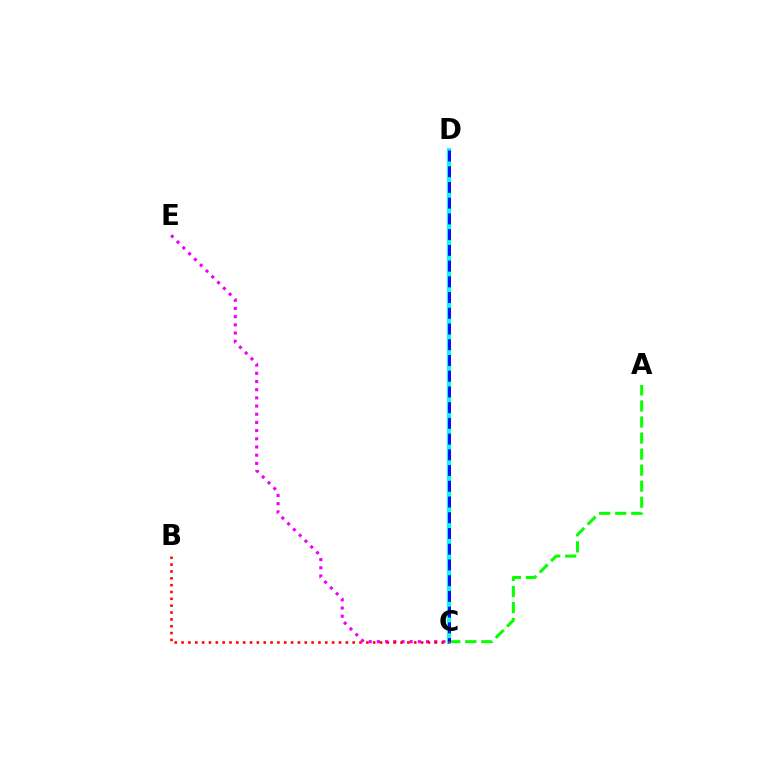{('A', 'C'): [{'color': '#08ff00', 'line_style': 'dashed', 'thickness': 2.18}], ('C', 'E'): [{'color': '#ee00ff', 'line_style': 'dotted', 'thickness': 2.22}], ('C', 'D'): [{'color': '#fcf500', 'line_style': 'dashed', 'thickness': 2.44}, {'color': '#00fff6', 'line_style': 'solid', 'thickness': 2.87}, {'color': '#0010ff', 'line_style': 'dashed', 'thickness': 2.14}], ('B', 'C'): [{'color': '#ff0000', 'line_style': 'dotted', 'thickness': 1.86}]}